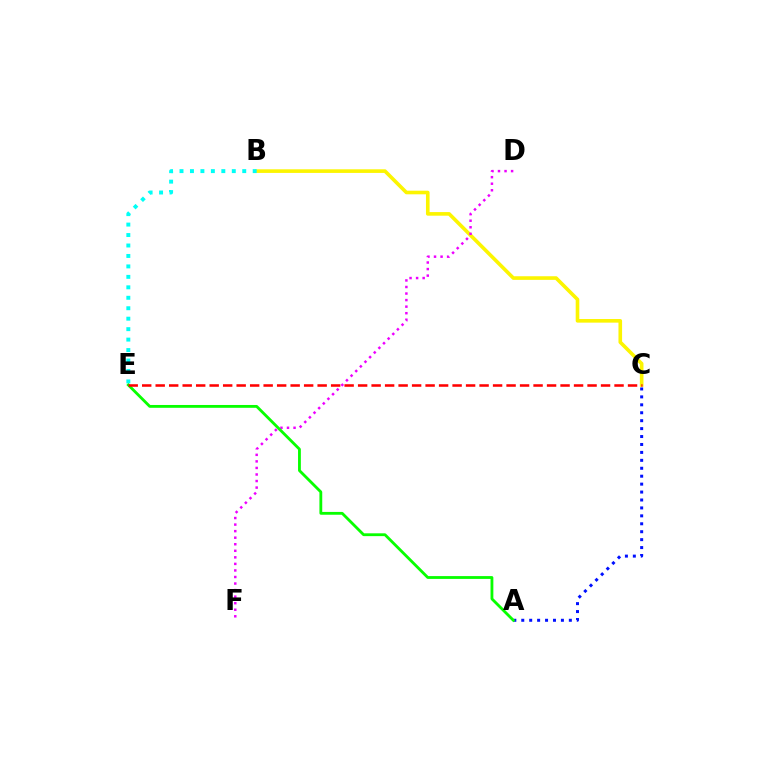{('B', 'C'): [{'color': '#fcf500', 'line_style': 'solid', 'thickness': 2.6}], ('A', 'C'): [{'color': '#0010ff', 'line_style': 'dotted', 'thickness': 2.15}], ('B', 'E'): [{'color': '#00fff6', 'line_style': 'dotted', 'thickness': 2.84}], ('D', 'F'): [{'color': '#ee00ff', 'line_style': 'dotted', 'thickness': 1.78}], ('A', 'E'): [{'color': '#08ff00', 'line_style': 'solid', 'thickness': 2.03}], ('C', 'E'): [{'color': '#ff0000', 'line_style': 'dashed', 'thickness': 1.83}]}